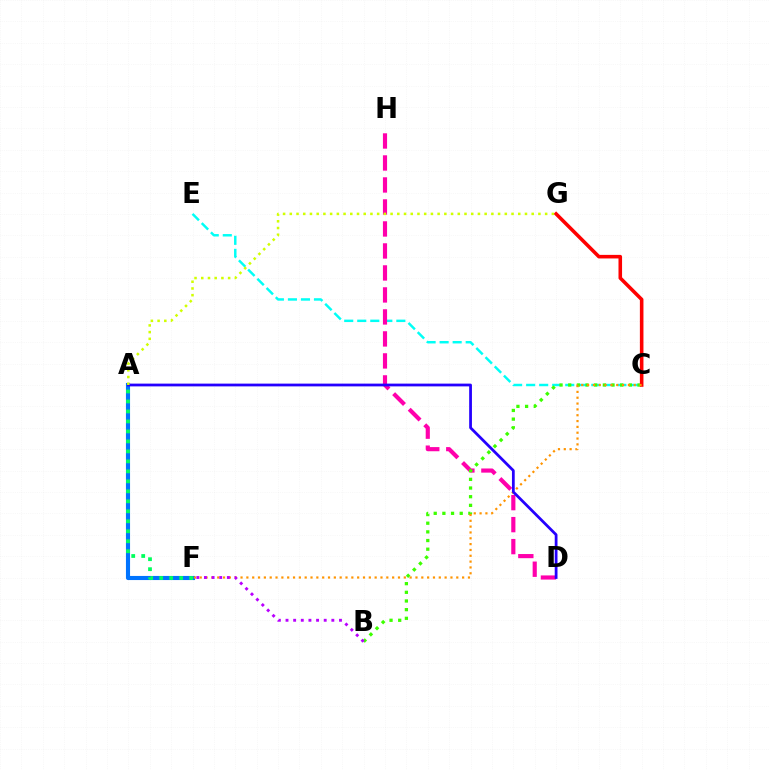{('C', 'E'): [{'color': '#00fff6', 'line_style': 'dashed', 'thickness': 1.77}], ('D', 'H'): [{'color': '#ff00ac', 'line_style': 'dashed', 'thickness': 2.99}], ('B', 'C'): [{'color': '#3dff00', 'line_style': 'dotted', 'thickness': 2.35}], ('C', 'G'): [{'color': '#ff0000', 'line_style': 'solid', 'thickness': 2.57}], ('A', 'F'): [{'color': '#0074ff', 'line_style': 'solid', 'thickness': 2.96}, {'color': '#00ff5c', 'line_style': 'dotted', 'thickness': 2.71}], ('C', 'F'): [{'color': '#ff9400', 'line_style': 'dotted', 'thickness': 1.58}], ('B', 'F'): [{'color': '#b900ff', 'line_style': 'dotted', 'thickness': 2.08}], ('A', 'D'): [{'color': '#2500ff', 'line_style': 'solid', 'thickness': 1.99}], ('A', 'G'): [{'color': '#d1ff00', 'line_style': 'dotted', 'thickness': 1.83}]}